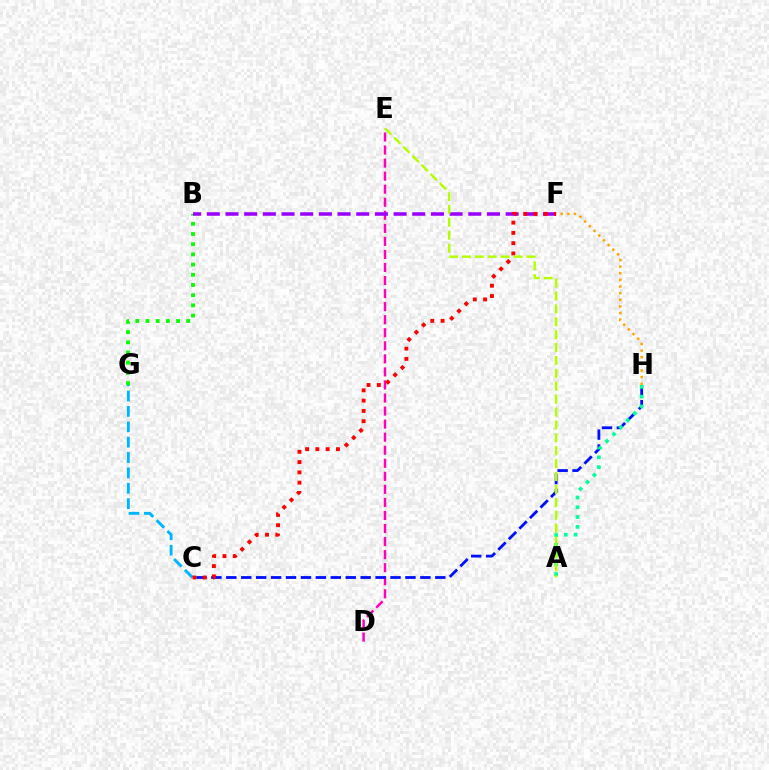{('D', 'E'): [{'color': '#ff00bd', 'line_style': 'dashed', 'thickness': 1.77}], ('B', 'G'): [{'color': '#08ff00', 'line_style': 'dotted', 'thickness': 2.77}], ('C', 'H'): [{'color': '#0010ff', 'line_style': 'dashed', 'thickness': 2.03}], ('A', 'H'): [{'color': '#00ff9d', 'line_style': 'dotted', 'thickness': 2.66}], ('B', 'F'): [{'color': '#9b00ff', 'line_style': 'dashed', 'thickness': 2.54}], ('C', 'G'): [{'color': '#00b5ff', 'line_style': 'dashed', 'thickness': 2.09}], ('F', 'H'): [{'color': '#ffa500', 'line_style': 'dotted', 'thickness': 1.8}], ('C', 'F'): [{'color': '#ff0000', 'line_style': 'dotted', 'thickness': 2.79}], ('A', 'E'): [{'color': '#b3ff00', 'line_style': 'dashed', 'thickness': 1.75}]}